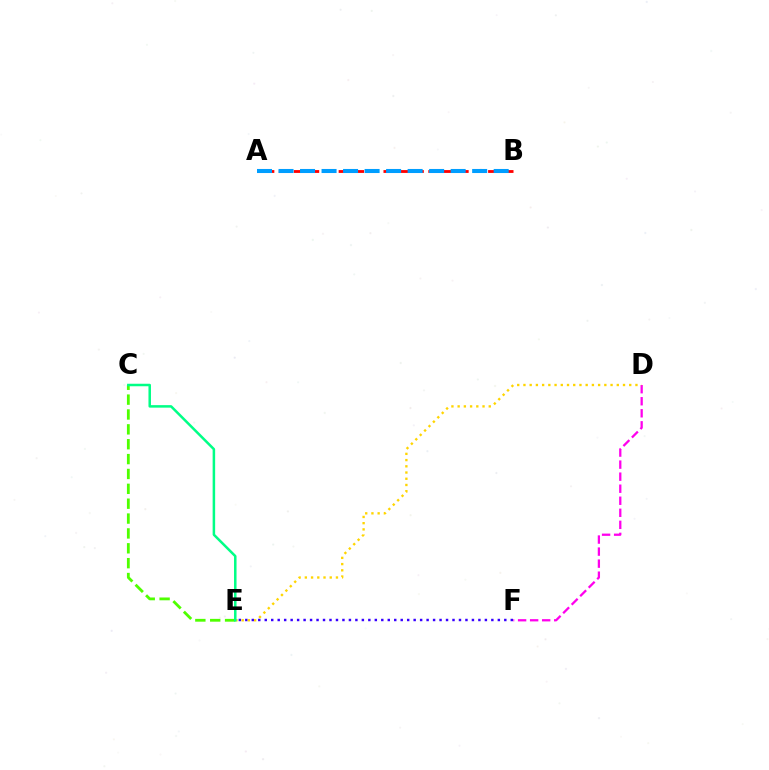{('C', 'E'): [{'color': '#4fff00', 'line_style': 'dashed', 'thickness': 2.02}, {'color': '#00ff86', 'line_style': 'solid', 'thickness': 1.81}], ('D', 'F'): [{'color': '#ff00ed', 'line_style': 'dashed', 'thickness': 1.64}], ('A', 'B'): [{'color': '#ff0000', 'line_style': 'dashed', 'thickness': 2.03}, {'color': '#009eff', 'line_style': 'dashed', 'thickness': 2.92}], ('E', 'F'): [{'color': '#3700ff', 'line_style': 'dotted', 'thickness': 1.76}], ('D', 'E'): [{'color': '#ffd500', 'line_style': 'dotted', 'thickness': 1.69}]}